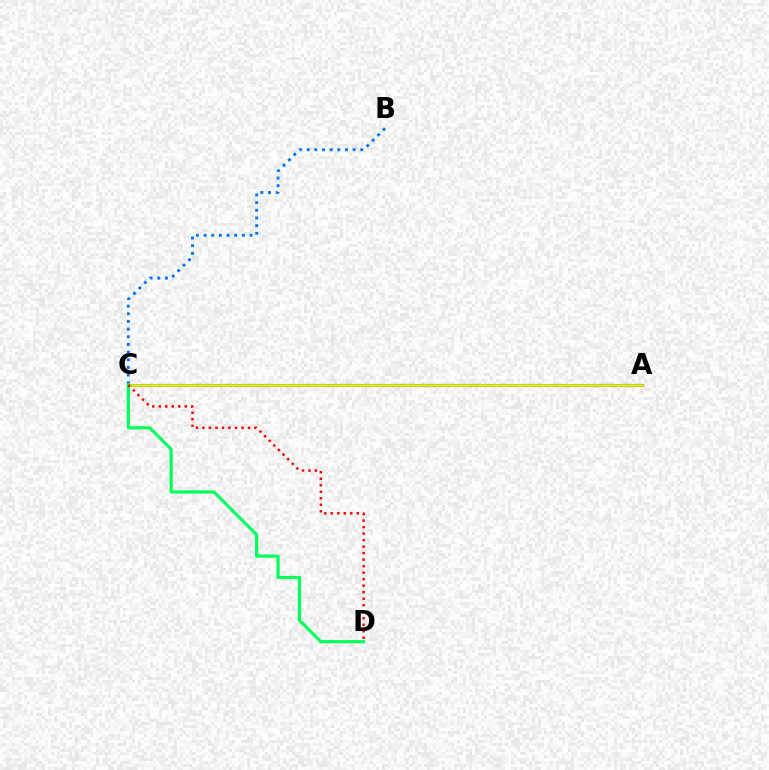{('A', 'C'): [{'color': '#b900ff', 'line_style': 'solid', 'thickness': 2.22}, {'color': '#d1ff00', 'line_style': 'solid', 'thickness': 1.87}], ('B', 'C'): [{'color': '#0074ff', 'line_style': 'dotted', 'thickness': 2.08}], ('C', 'D'): [{'color': '#00ff5c', 'line_style': 'solid', 'thickness': 2.31}, {'color': '#ff0000', 'line_style': 'dotted', 'thickness': 1.77}]}